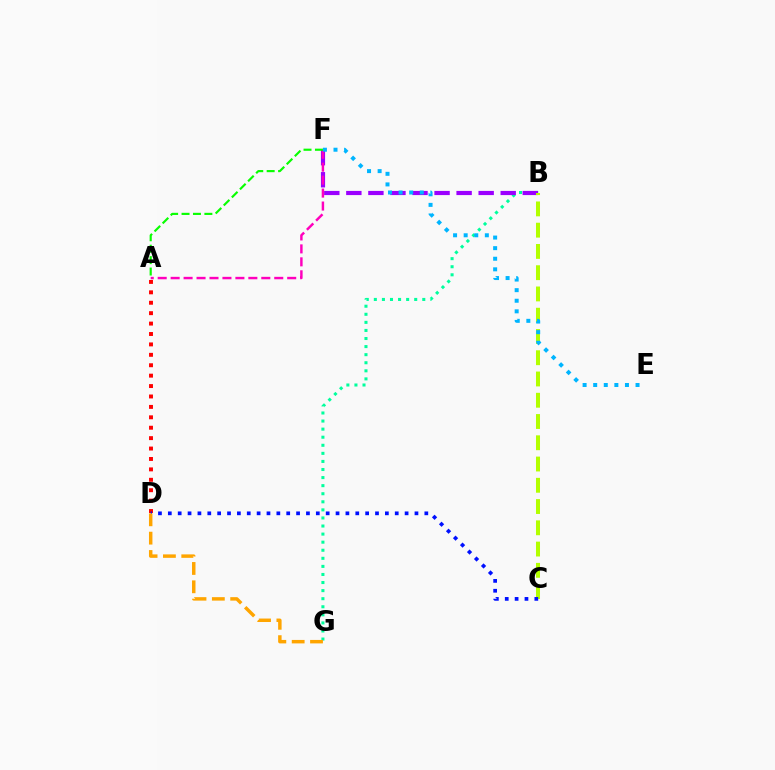{('B', 'G'): [{'color': '#00ff9d', 'line_style': 'dotted', 'thickness': 2.19}], ('B', 'F'): [{'color': '#9b00ff', 'line_style': 'dashed', 'thickness': 3.0}], ('B', 'C'): [{'color': '#b3ff00', 'line_style': 'dashed', 'thickness': 2.89}], ('A', 'D'): [{'color': '#ff0000', 'line_style': 'dotted', 'thickness': 2.83}], ('C', 'D'): [{'color': '#0010ff', 'line_style': 'dotted', 'thickness': 2.68}], ('D', 'G'): [{'color': '#ffa500', 'line_style': 'dashed', 'thickness': 2.49}], ('A', 'F'): [{'color': '#ff00bd', 'line_style': 'dashed', 'thickness': 1.76}, {'color': '#08ff00', 'line_style': 'dashed', 'thickness': 1.55}], ('E', 'F'): [{'color': '#00b5ff', 'line_style': 'dotted', 'thickness': 2.88}]}